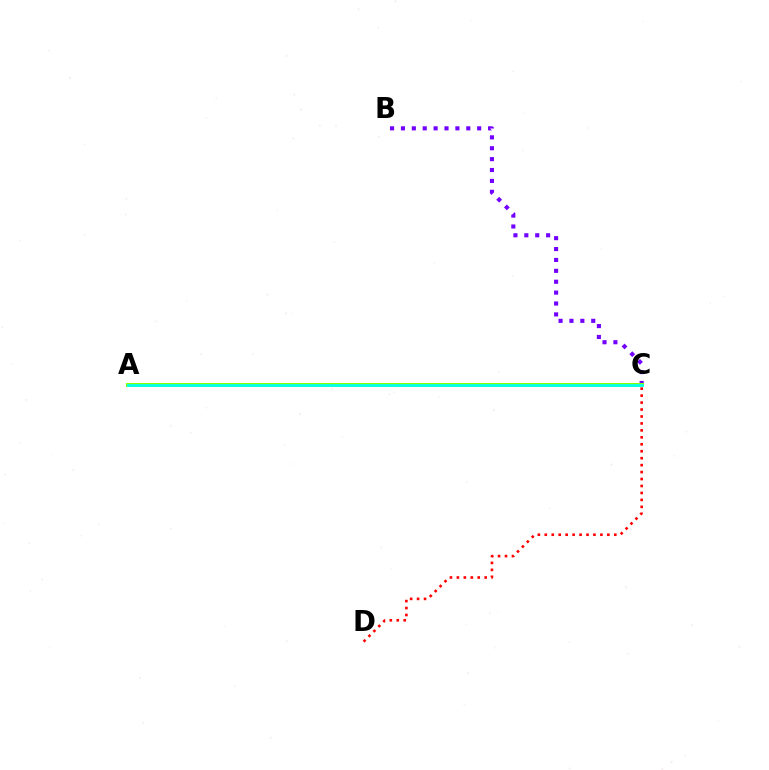{('C', 'D'): [{'color': '#ff0000', 'line_style': 'dotted', 'thickness': 1.89}], ('B', 'C'): [{'color': '#7200ff', 'line_style': 'dotted', 'thickness': 2.96}], ('A', 'C'): [{'color': '#84ff00', 'line_style': 'solid', 'thickness': 2.89}, {'color': '#00fff6', 'line_style': 'solid', 'thickness': 1.96}]}